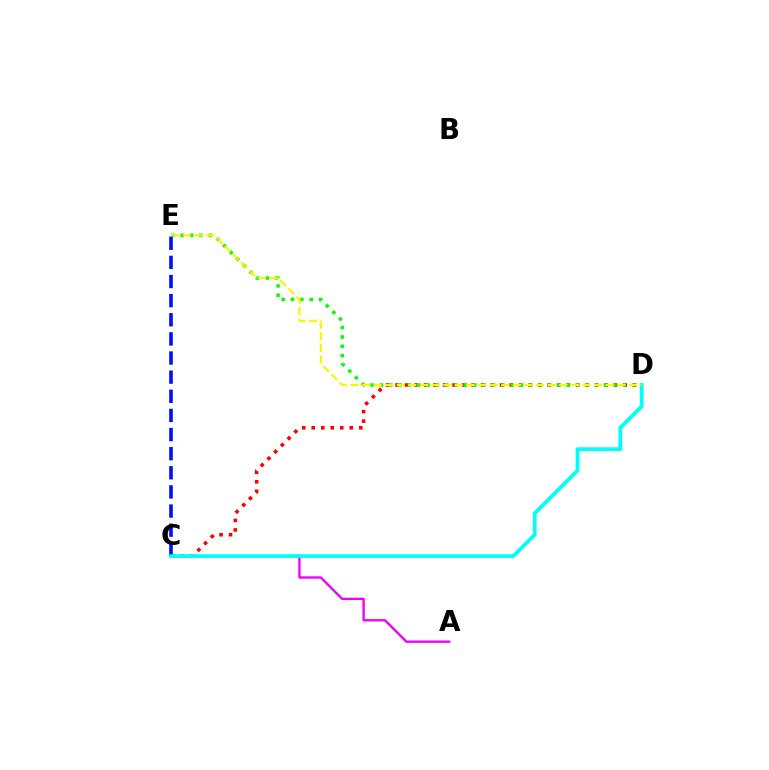{('C', 'D'): [{'color': '#ff0000', 'line_style': 'dotted', 'thickness': 2.58}, {'color': '#00fff6', 'line_style': 'solid', 'thickness': 2.69}], ('D', 'E'): [{'color': '#08ff00', 'line_style': 'dotted', 'thickness': 2.54}, {'color': '#fcf500', 'line_style': 'dashed', 'thickness': 1.58}], ('A', 'C'): [{'color': '#ee00ff', 'line_style': 'solid', 'thickness': 1.68}], ('C', 'E'): [{'color': '#0010ff', 'line_style': 'dashed', 'thickness': 2.6}]}